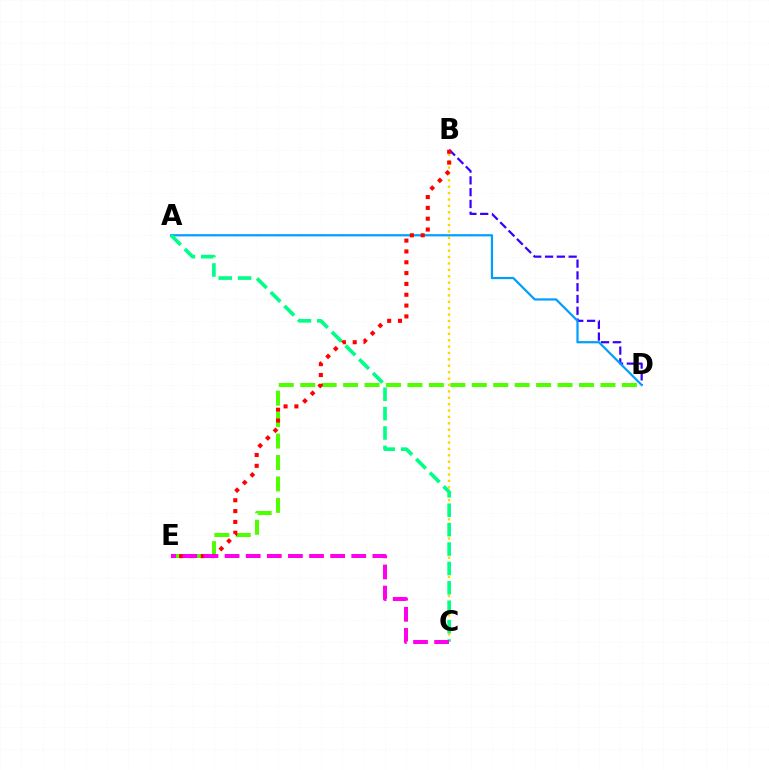{('B', 'D'): [{'color': '#3700ff', 'line_style': 'dashed', 'thickness': 1.6}], ('B', 'C'): [{'color': '#ffd500', 'line_style': 'dotted', 'thickness': 1.74}], ('A', 'D'): [{'color': '#009eff', 'line_style': 'solid', 'thickness': 1.6}], ('D', 'E'): [{'color': '#4fff00', 'line_style': 'dashed', 'thickness': 2.91}], ('B', 'E'): [{'color': '#ff0000', 'line_style': 'dotted', 'thickness': 2.94}], ('A', 'C'): [{'color': '#00ff86', 'line_style': 'dashed', 'thickness': 2.63}], ('C', 'E'): [{'color': '#ff00ed', 'line_style': 'dashed', 'thickness': 2.87}]}